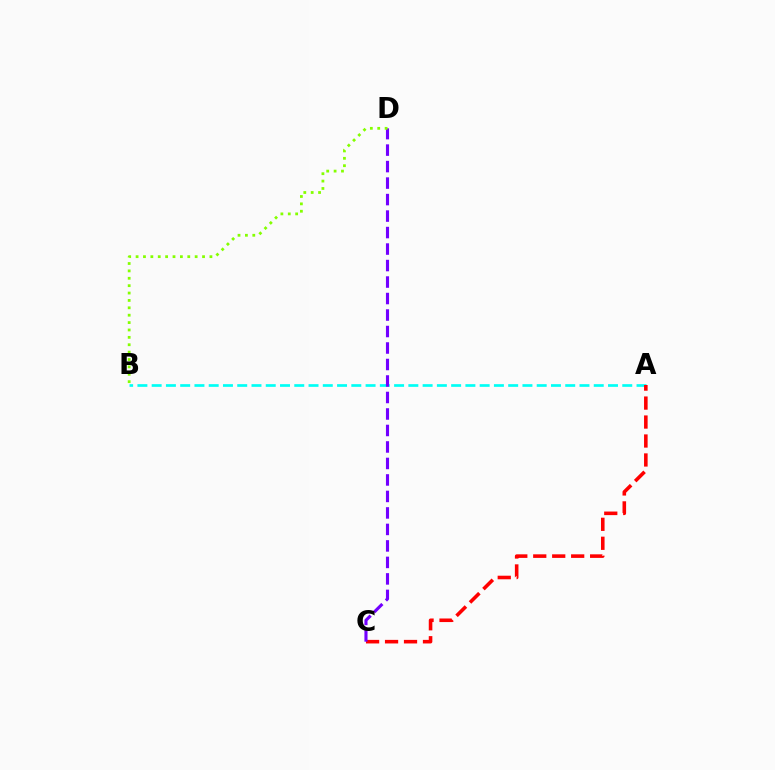{('A', 'B'): [{'color': '#00fff6', 'line_style': 'dashed', 'thickness': 1.94}], ('A', 'C'): [{'color': '#ff0000', 'line_style': 'dashed', 'thickness': 2.58}], ('C', 'D'): [{'color': '#7200ff', 'line_style': 'dashed', 'thickness': 2.24}], ('B', 'D'): [{'color': '#84ff00', 'line_style': 'dotted', 'thickness': 2.01}]}